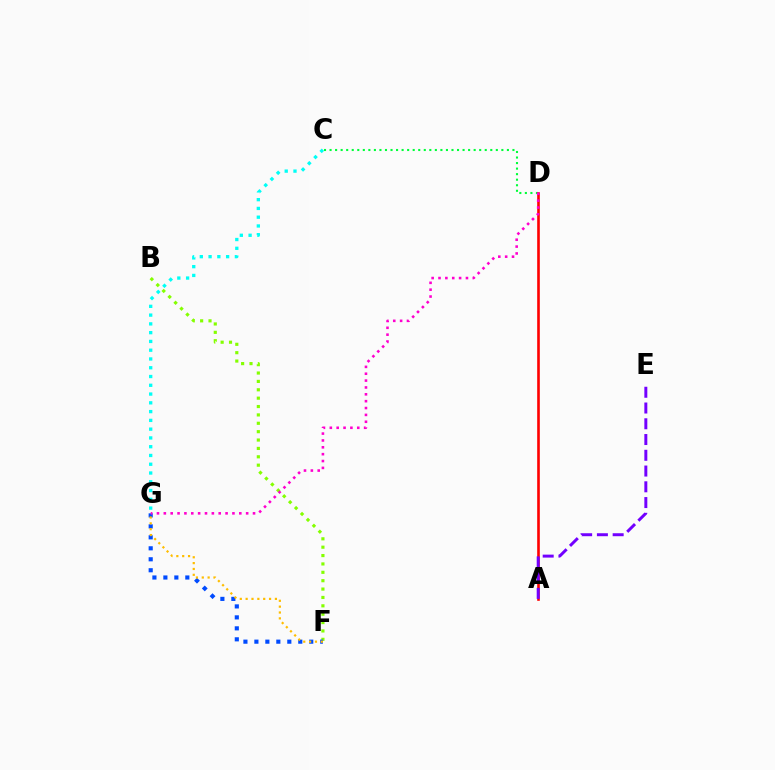{('C', 'G'): [{'color': '#00fff6', 'line_style': 'dotted', 'thickness': 2.38}], ('B', 'F'): [{'color': '#84ff00', 'line_style': 'dotted', 'thickness': 2.28}], ('C', 'D'): [{'color': '#00ff39', 'line_style': 'dotted', 'thickness': 1.51}], ('F', 'G'): [{'color': '#004bff', 'line_style': 'dotted', 'thickness': 2.98}, {'color': '#ffbd00', 'line_style': 'dotted', 'thickness': 1.59}], ('A', 'D'): [{'color': '#ff0000', 'line_style': 'solid', 'thickness': 1.89}], ('D', 'G'): [{'color': '#ff00cf', 'line_style': 'dotted', 'thickness': 1.86}], ('A', 'E'): [{'color': '#7200ff', 'line_style': 'dashed', 'thickness': 2.14}]}